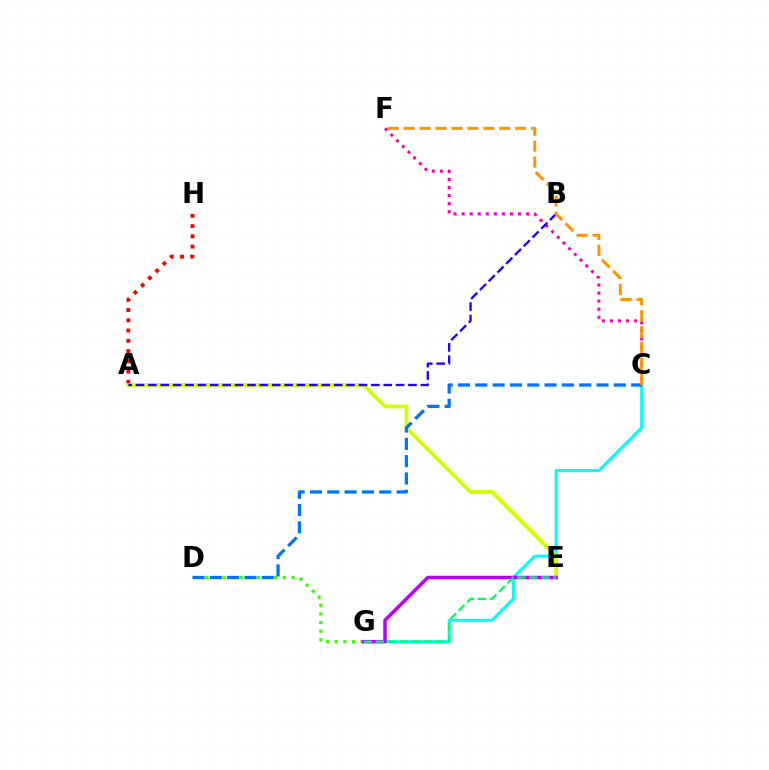{('C', 'G'): [{'color': '#00fff6', 'line_style': 'solid', 'thickness': 2.2}], ('A', 'H'): [{'color': '#ff0000', 'line_style': 'dotted', 'thickness': 2.79}], ('C', 'F'): [{'color': '#ff00ac', 'line_style': 'dotted', 'thickness': 2.19}, {'color': '#ff9400', 'line_style': 'dashed', 'thickness': 2.16}], ('D', 'G'): [{'color': '#3dff00', 'line_style': 'dotted', 'thickness': 2.34}], ('A', 'E'): [{'color': '#d1ff00', 'line_style': 'solid', 'thickness': 2.69}], ('E', 'G'): [{'color': '#b900ff', 'line_style': 'solid', 'thickness': 2.51}, {'color': '#00ff5c', 'line_style': 'dashed', 'thickness': 1.64}], ('C', 'D'): [{'color': '#0074ff', 'line_style': 'dashed', 'thickness': 2.35}], ('A', 'B'): [{'color': '#2500ff', 'line_style': 'dashed', 'thickness': 1.68}]}